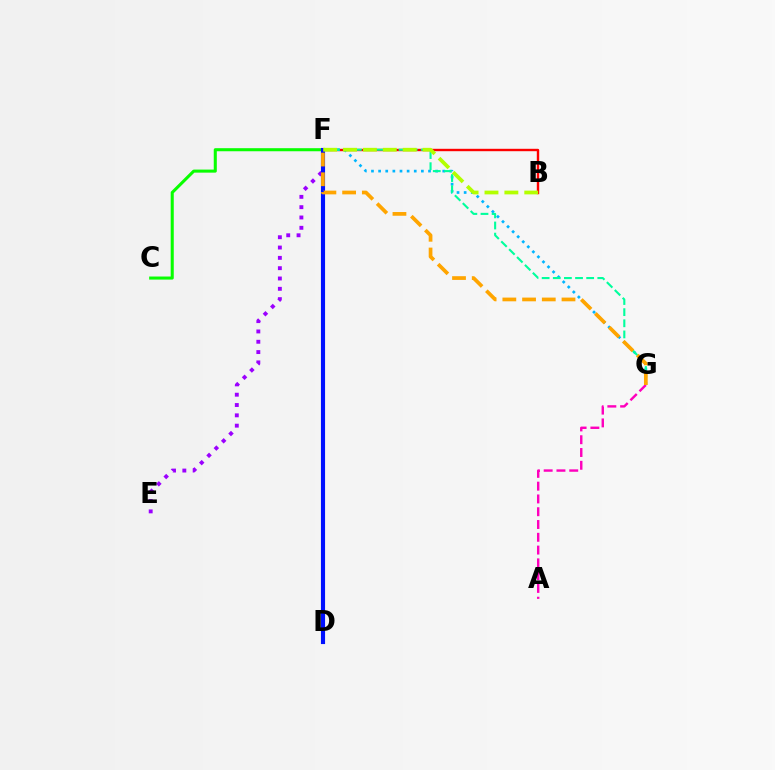{('B', 'F'): [{'color': '#ff0000', 'line_style': 'solid', 'thickness': 1.73}, {'color': '#b3ff00', 'line_style': 'dashed', 'thickness': 2.7}], ('F', 'G'): [{'color': '#00b5ff', 'line_style': 'dotted', 'thickness': 1.94}, {'color': '#00ff9d', 'line_style': 'dashed', 'thickness': 1.51}, {'color': '#ffa500', 'line_style': 'dashed', 'thickness': 2.68}], ('C', 'F'): [{'color': '#08ff00', 'line_style': 'solid', 'thickness': 2.2}], ('E', 'F'): [{'color': '#9b00ff', 'line_style': 'dotted', 'thickness': 2.8}], ('D', 'F'): [{'color': '#0010ff', 'line_style': 'solid', 'thickness': 2.97}], ('A', 'G'): [{'color': '#ff00bd', 'line_style': 'dashed', 'thickness': 1.74}]}